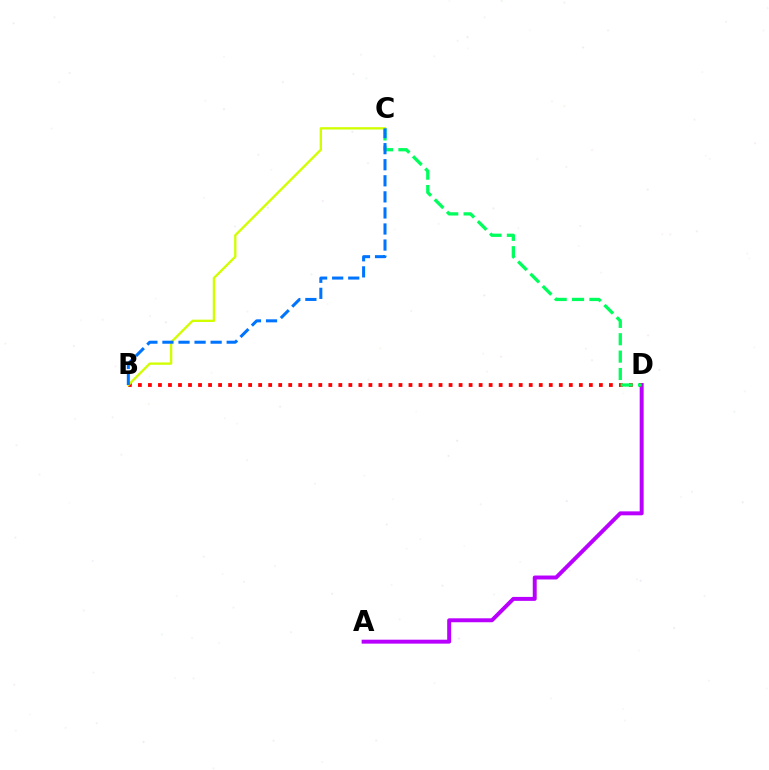{('A', 'D'): [{'color': '#b900ff', 'line_style': 'solid', 'thickness': 2.84}], ('B', 'D'): [{'color': '#ff0000', 'line_style': 'dotted', 'thickness': 2.72}], ('C', 'D'): [{'color': '#00ff5c', 'line_style': 'dashed', 'thickness': 2.36}], ('B', 'C'): [{'color': '#d1ff00', 'line_style': 'solid', 'thickness': 1.68}, {'color': '#0074ff', 'line_style': 'dashed', 'thickness': 2.18}]}